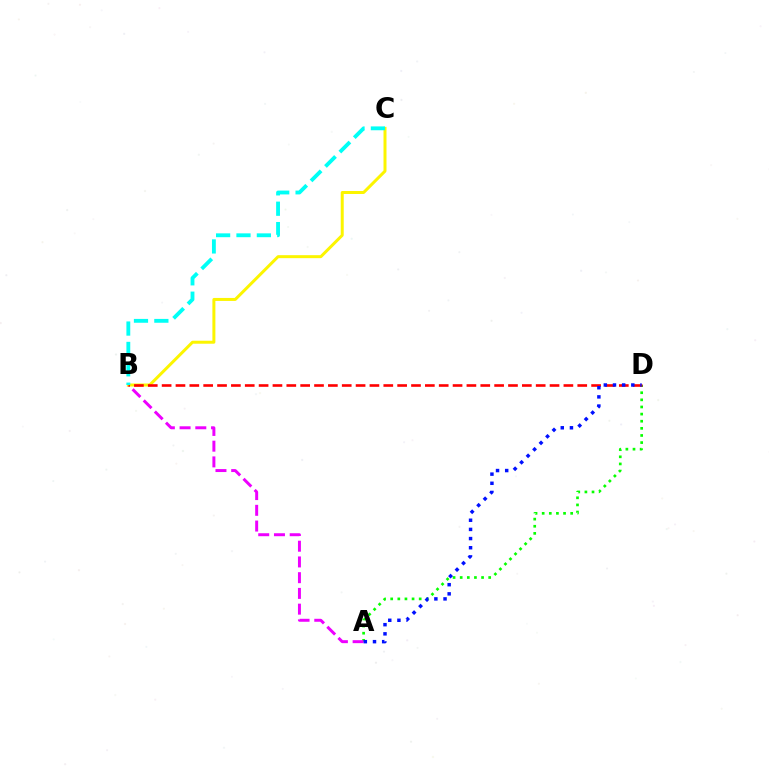{('A', 'D'): [{'color': '#08ff00', 'line_style': 'dotted', 'thickness': 1.94}, {'color': '#0010ff', 'line_style': 'dotted', 'thickness': 2.49}], ('A', 'B'): [{'color': '#ee00ff', 'line_style': 'dashed', 'thickness': 2.14}], ('B', 'C'): [{'color': '#fcf500', 'line_style': 'solid', 'thickness': 2.15}, {'color': '#00fff6', 'line_style': 'dashed', 'thickness': 2.77}], ('B', 'D'): [{'color': '#ff0000', 'line_style': 'dashed', 'thickness': 1.88}]}